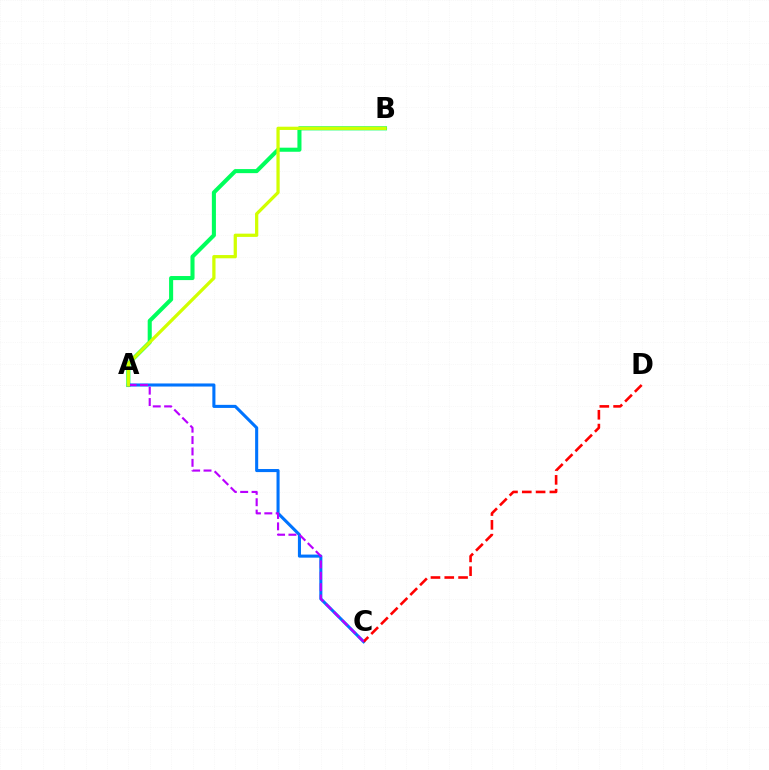{('A', 'B'): [{'color': '#00ff5c', 'line_style': 'solid', 'thickness': 2.93}, {'color': '#d1ff00', 'line_style': 'solid', 'thickness': 2.34}], ('A', 'C'): [{'color': '#0074ff', 'line_style': 'solid', 'thickness': 2.21}, {'color': '#b900ff', 'line_style': 'dashed', 'thickness': 1.55}], ('C', 'D'): [{'color': '#ff0000', 'line_style': 'dashed', 'thickness': 1.87}]}